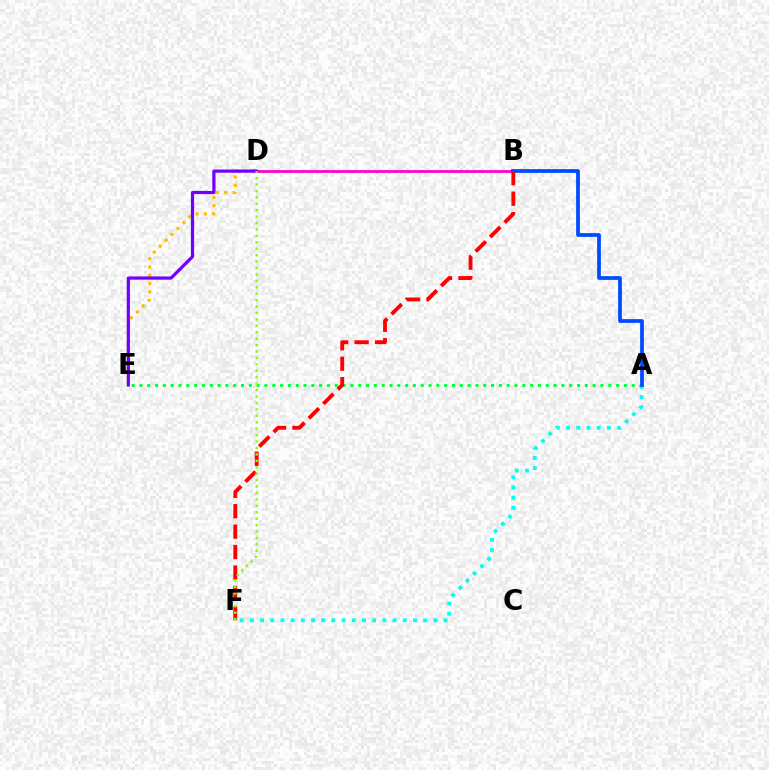{('D', 'E'): [{'color': '#ffbd00', 'line_style': 'dotted', 'thickness': 2.27}, {'color': '#7200ff', 'line_style': 'solid', 'thickness': 2.32}], ('A', 'F'): [{'color': '#00fff6', 'line_style': 'dotted', 'thickness': 2.77}], ('A', 'E'): [{'color': '#00ff39', 'line_style': 'dotted', 'thickness': 2.12}], ('B', 'D'): [{'color': '#ff00cf', 'line_style': 'solid', 'thickness': 1.98}], ('A', 'B'): [{'color': '#004bff', 'line_style': 'solid', 'thickness': 2.69}], ('B', 'F'): [{'color': '#ff0000', 'line_style': 'dashed', 'thickness': 2.78}], ('D', 'F'): [{'color': '#84ff00', 'line_style': 'dotted', 'thickness': 1.75}]}